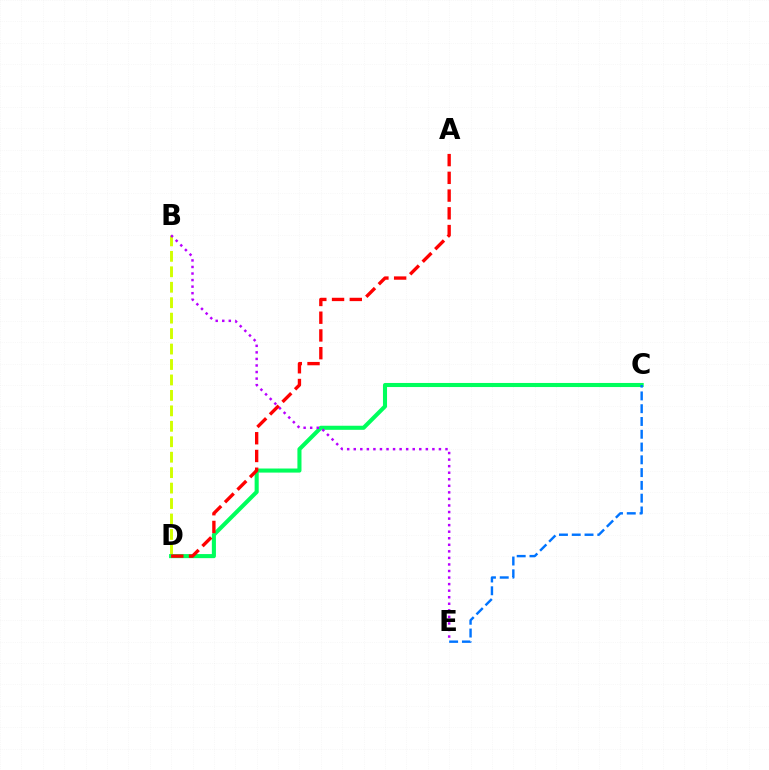{('B', 'D'): [{'color': '#d1ff00', 'line_style': 'dashed', 'thickness': 2.1}], ('C', 'D'): [{'color': '#00ff5c', 'line_style': 'solid', 'thickness': 2.94}], ('B', 'E'): [{'color': '#b900ff', 'line_style': 'dotted', 'thickness': 1.78}], ('C', 'E'): [{'color': '#0074ff', 'line_style': 'dashed', 'thickness': 1.74}], ('A', 'D'): [{'color': '#ff0000', 'line_style': 'dashed', 'thickness': 2.41}]}